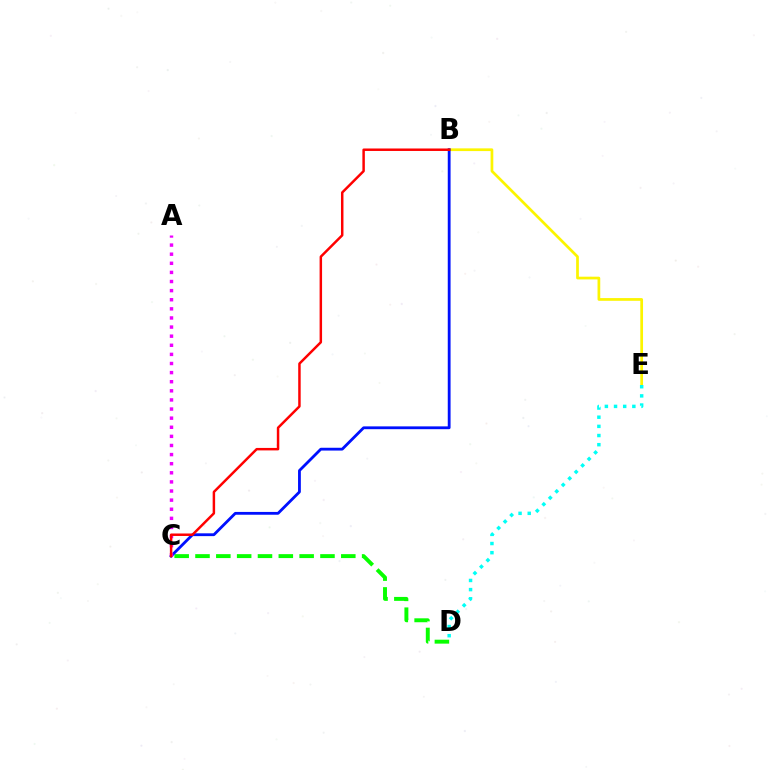{('C', 'D'): [{'color': '#08ff00', 'line_style': 'dashed', 'thickness': 2.83}], ('B', 'E'): [{'color': '#fcf500', 'line_style': 'solid', 'thickness': 1.96}], ('D', 'E'): [{'color': '#00fff6', 'line_style': 'dotted', 'thickness': 2.49}], ('B', 'C'): [{'color': '#0010ff', 'line_style': 'solid', 'thickness': 2.02}, {'color': '#ff0000', 'line_style': 'solid', 'thickness': 1.78}], ('A', 'C'): [{'color': '#ee00ff', 'line_style': 'dotted', 'thickness': 2.47}]}